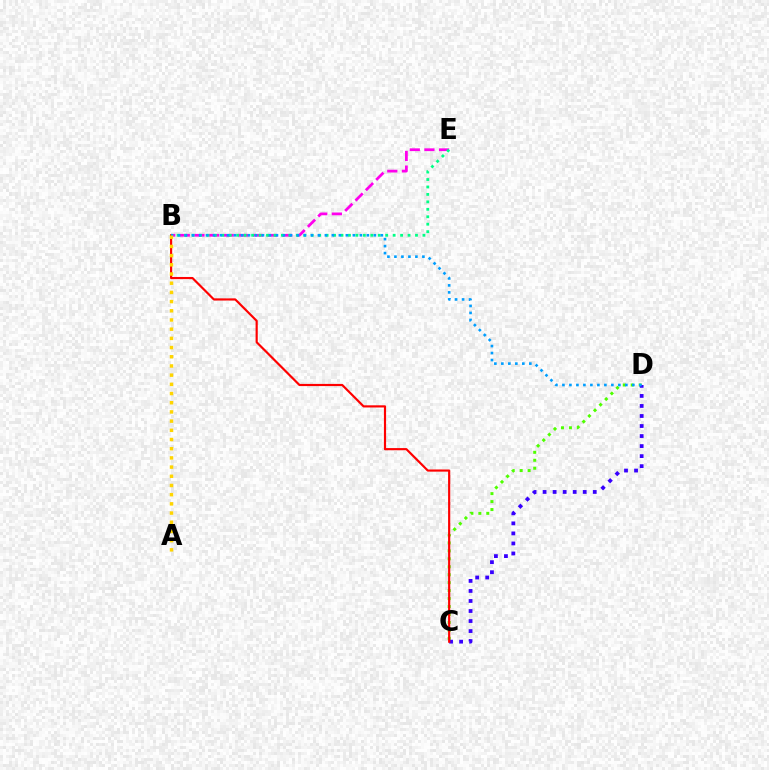{('C', 'D'): [{'color': '#4fff00', 'line_style': 'dotted', 'thickness': 2.16}, {'color': '#3700ff', 'line_style': 'dotted', 'thickness': 2.73}], ('B', 'E'): [{'color': '#ff00ed', 'line_style': 'dashed', 'thickness': 1.99}, {'color': '#00ff86', 'line_style': 'dotted', 'thickness': 2.02}], ('B', 'C'): [{'color': '#ff0000', 'line_style': 'solid', 'thickness': 1.56}], ('B', 'D'): [{'color': '#009eff', 'line_style': 'dotted', 'thickness': 1.9}], ('A', 'B'): [{'color': '#ffd500', 'line_style': 'dotted', 'thickness': 2.5}]}